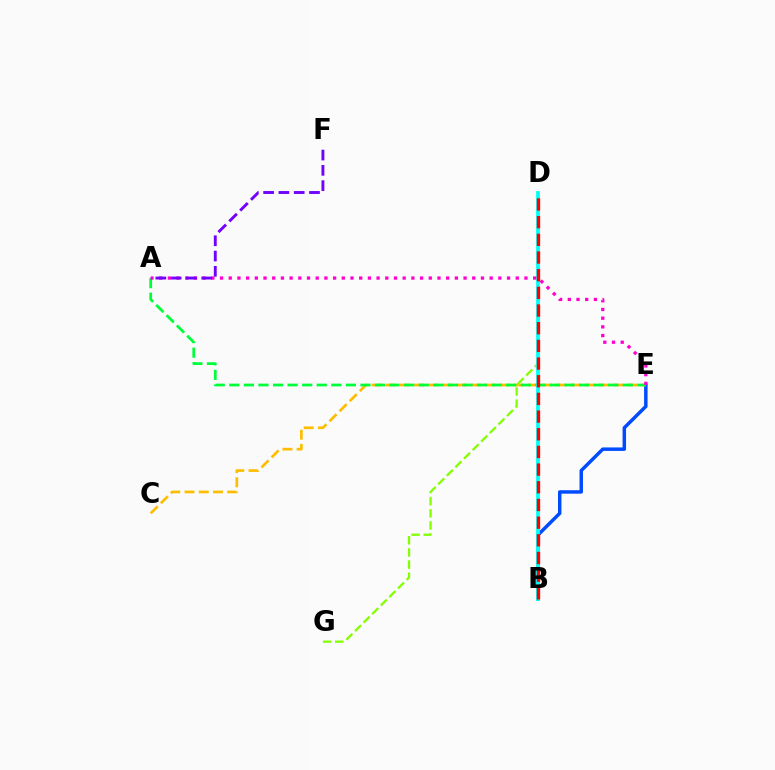{('B', 'E'): [{'color': '#004bff', 'line_style': 'solid', 'thickness': 2.49}], ('C', 'E'): [{'color': '#ffbd00', 'line_style': 'dashed', 'thickness': 1.93}], ('D', 'G'): [{'color': '#84ff00', 'line_style': 'dashed', 'thickness': 1.65}], ('A', 'E'): [{'color': '#00ff39', 'line_style': 'dashed', 'thickness': 1.98}, {'color': '#ff00cf', 'line_style': 'dotted', 'thickness': 2.36}], ('B', 'D'): [{'color': '#00fff6', 'line_style': 'solid', 'thickness': 2.69}, {'color': '#ff0000', 'line_style': 'dashed', 'thickness': 2.4}], ('A', 'F'): [{'color': '#7200ff', 'line_style': 'dashed', 'thickness': 2.08}]}